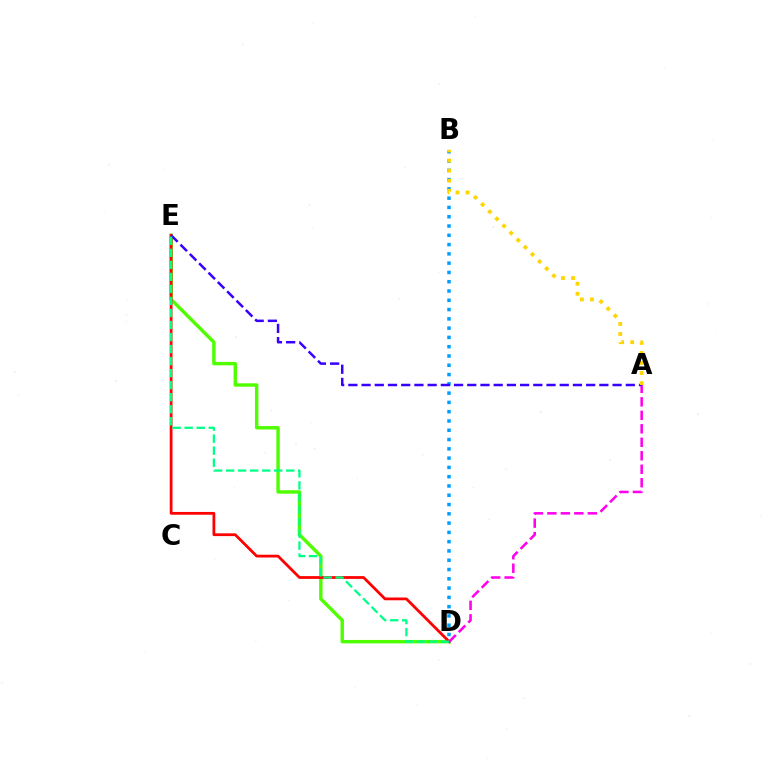{('D', 'E'): [{'color': '#4fff00', 'line_style': 'solid', 'thickness': 2.46}, {'color': '#ff0000', 'line_style': 'solid', 'thickness': 1.99}, {'color': '#00ff86', 'line_style': 'dashed', 'thickness': 1.63}], ('A', 'D'): [{'color': '#ff00ed', 'line_style': 'dashed', 'thickness': 1.83}], ('B', 'D'): [{'color': '#009eff', 'line_style': 'dotted', 'thickness': 2.52}], ('A', 'E'): [{'color': '#3700ff', 'line_style': 'dashed', 'thickness': 1.79}], ('A', 'B'): [{'color': '#ffd500', 'line_style': 'dotted', 'thickness': 2.74}]}